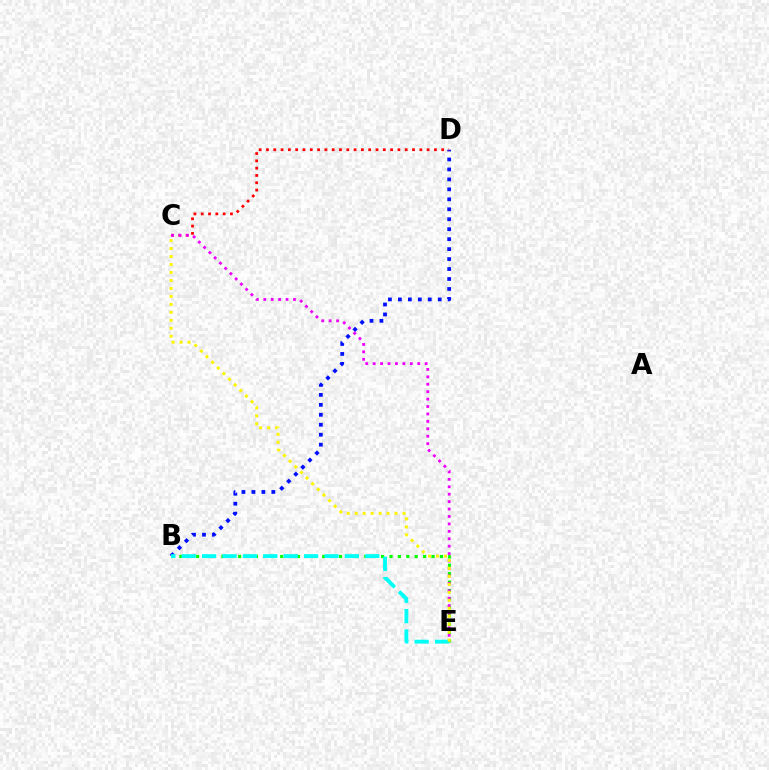{('B', 'D'): [{'color': '#0010ff', 'line_style': 'dotted', 'thickness': 2.71}], ('B', 'E'): [{'color': '#08ff00', 'line_style': 'dotted', 'thickness': 2.28}, {'color': '#00fff6', 'line_style': 'dashed', 'thickness': 2.77}], ('C', 'D'): [{'color': '#ff0000', 'line_style': 'dotted', 'thickness': 1.98}], ('C', 'E'): [{'color': '#ee00ff', 'line_style': 'dotted', 'thickness': 2.02}, {'color': '#fcf500', 'line_style': 'dotted', 'thickness': 2.17}]}